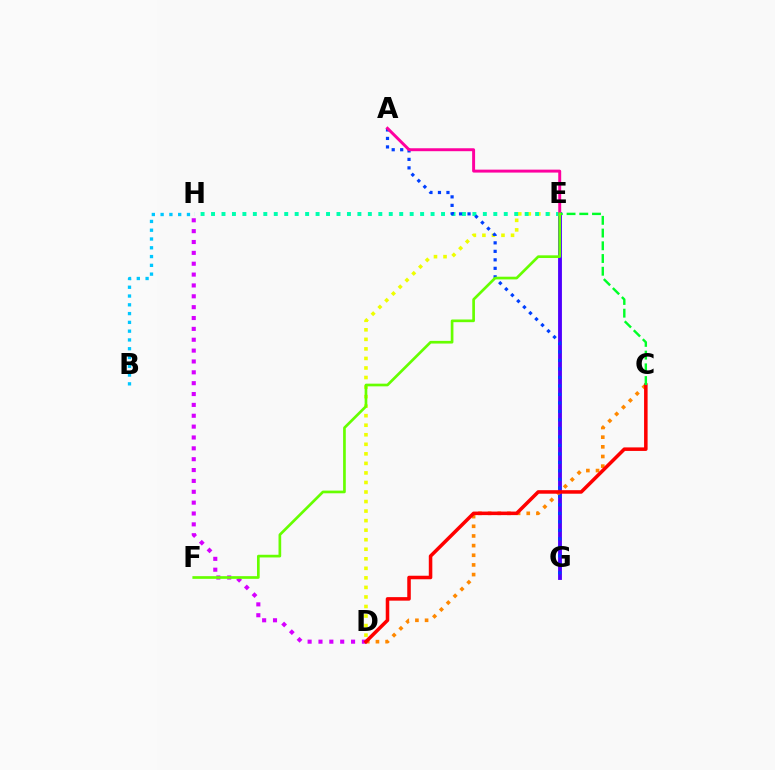{('B', 'H'): [{'color': '#00c7ff', 'line_style': 'dotted', 'thickness': 2.39}], ('D', 'E'): [{'color': '#eeff00', 'line_style': 'dotted', 'thickness': 2.59}], ('E', 'G'): [{'color': '#4f00ff', 'line_style': 'solid', 'thickness': 2.77}], ('D', 'H'): [{'color': '#d600ff', 'line_style': 'dotted', 'thickness': 2.95}], ('E', 'H'): [{'color': '#00ffaf', 'line_style': 'dotted', 'thickness': 2.84}], ('C', 'D'): [{'color': '#ff8800', 'line_style': 'dotted', 'thickness': 2.62}, {'color': '#ff0000', 'line_style': 'solid', 'thickness': 2.54}], ('A', 'G'): [{'color': '#003fff', 'line_style': 'dotted', 'thickness': 2.31}], ('A', 'E'): [{'color': '#ff00a0', 'line_style': 'solid', 'thickness': 2.12}], ('C', 'E'): [{'color': '#00ff27', 'line_style': 'dashed', 'thickness': 1.73}], ('E', 'F'): [{'color': '#66ff00', 'line_style': 'solid', 'thickness': 1.93}]}